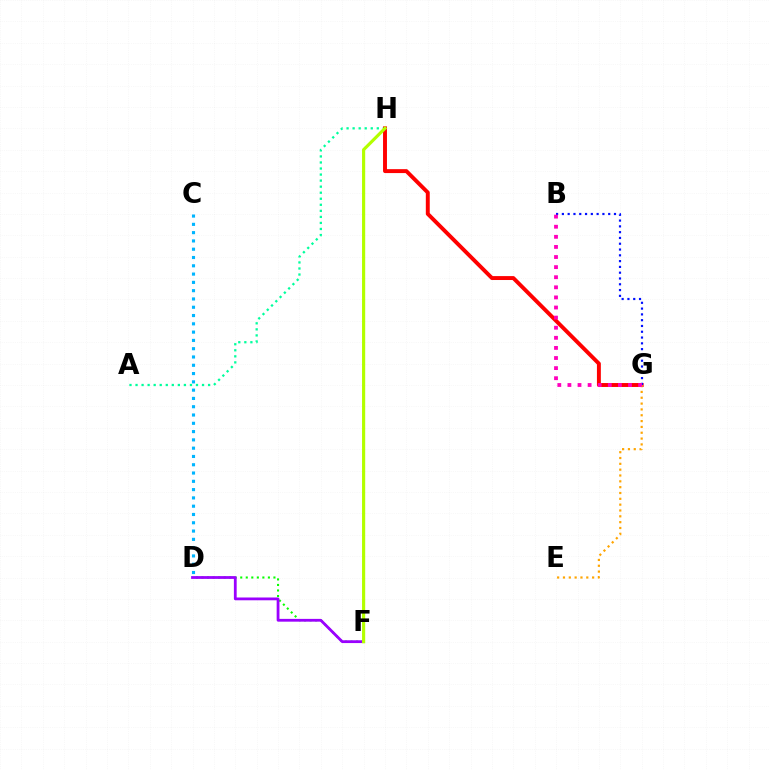{('D', 'F'): [{'color': '#08ff00', 'line_style': 'dotted', 'thickness': 1.5}, {'color': '#9b00ff', 'line_style': 'solid', 'thickness': 2.01}], ('C', 'D'): [{'color': '#00b5ff', 'line_style': 'dotted', 'thickness': 2.25}], ('A', 'H'): [{'color': '#00ff9d', 'line_style': 'dotted', 'thickness': 1.64}], ('G', 'H'): [{'color': '#ff0000', 'line_style': 'solid', 'thickness': 2.82}], ('E', 'G'): [{'color': '#ffa500', 'line_style': 'dotted', 'thickness': 1.58}], ('B', 'G'): [{'color': '#0010ff', 'line_style': 'dotted', 'thickness': 1.57}, {'color': '#ff00bd', 'line_style': 'dotted', 'thickness': 2.74}], ('F', 'H'): [{'color': '#b3ff00', 'line_style': 'solid', 'thickness': 2.27}]}